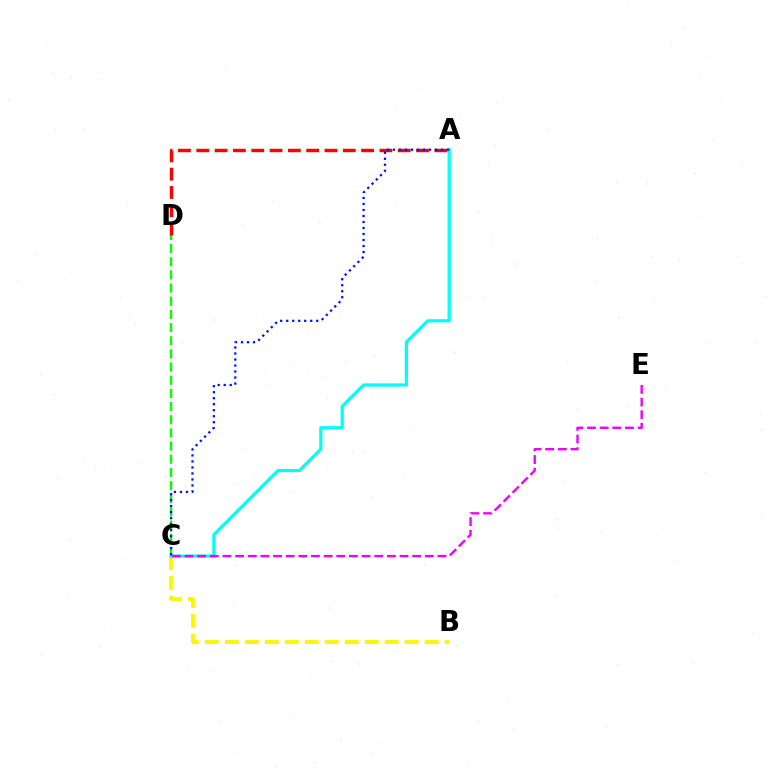{('B', 'C'): [{'color': '#fcf500', 'line_style': 'dashed', 'thickness': 2.72}], ('C', 'D'): [{'color': '#08ff00', 'line_style': 'dashed', 'thickness': 1.79}], ('A', 'C'): [{'color': '#00fff6', 'line_style': 'solid', 'thickness': 2.34}, {'color': '#0010ff', 'line_style': 'dotted', 'thickness': 1.63}], ('C', 'E'): [{'color': '#ee00ff', 'line_style': 'dashed', 'thickness': 1.72}], ('A', 'D'): [{'color': '#ff0000', 'line_style': 'dashed', 'thickness': 2.49}]}